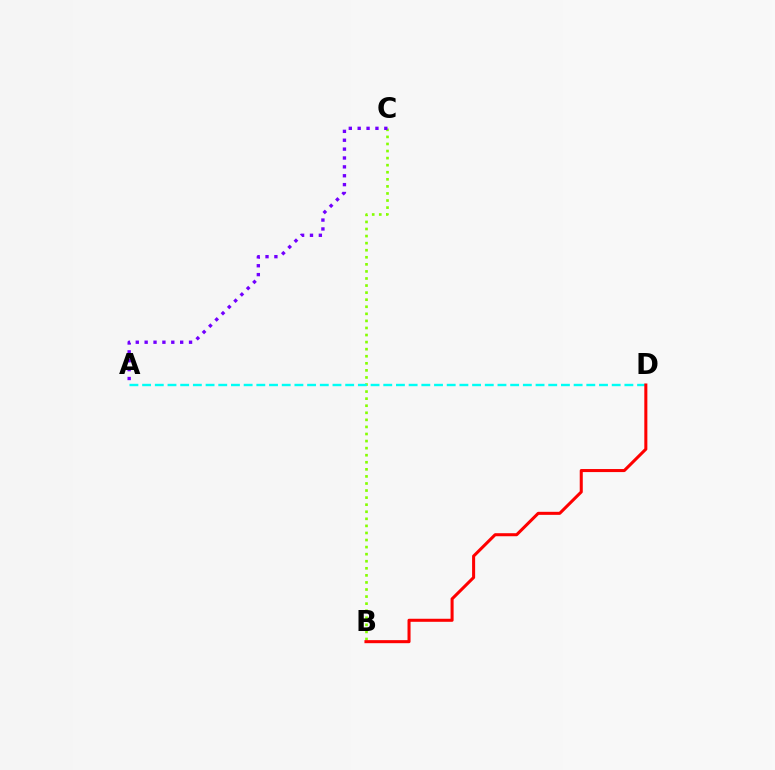{('B', 'C'): [{'color': '#84ff00', 'line_style': 'dotted', 'thickness': 1.92}], ('A', 'D'): [{'color': '#00fff6', 'line_style': 'dashed', 'thickness': 1.72}], ('A', 'C'): [{'color': '#7200ff', 'line_style': 'dotted', 'thickness': 2.41}], ('B', 'D'): [{'color': '#ff0000', 'line_style': 'solid', 'thickness': 2.19}]}